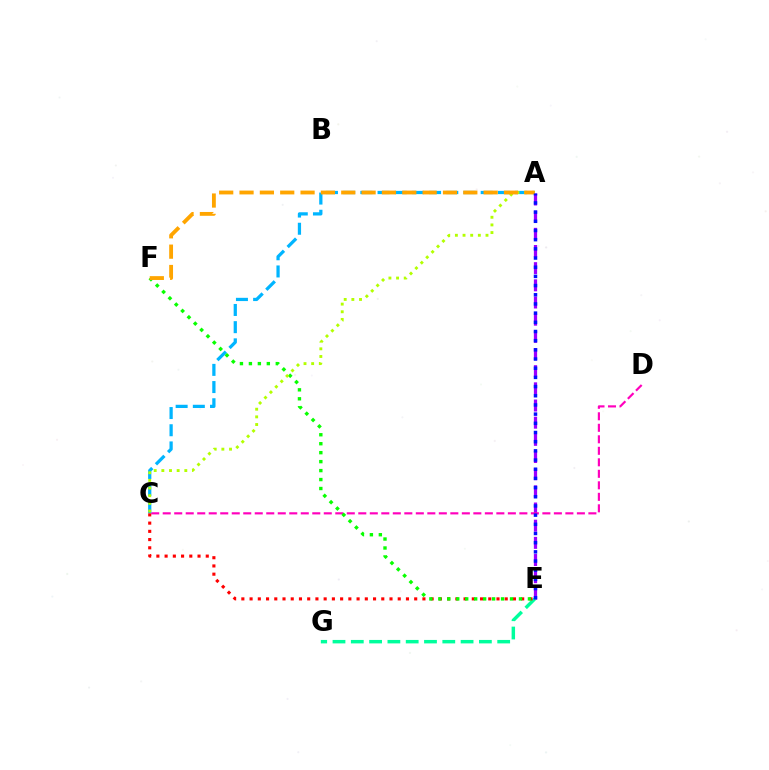{('A', 'E'): [{'color': '#9b00ff', 'line_style': 'dashed', 'thickness': 2.33}, {'color': '#0010ff', 'line_style': 'dotted', 'thickness': 2.49}], ('C', 'D'): [{'color': '#ff00bd', 'line_style': 'dashed', 'thickness': 1.56}], ('A', 'C'): [{'color': '#00b5ff', 'line_style': 'dashed', 'thickness': 2.34}, {'color': '#b3ff00', 'line_style': 'dotted', 'thickness': 2.08}], ('E', 'G'): [{'color': '#00ff9d', 'line_style': 'dashed', 'thickness': 2.49}], ('C', 'E'): [{'color': '#ff0000', 'line_style': 'dotted', 'thickness': 2.24}], ('E', 'F'): [{'color': '#08ff00', 'line_style': 'dotted', 'thickness': 2.43}], ('A', 'F'): [{'color': '#ffa500', 'line_style': 'dashed', 'thickness': 2.76}]}